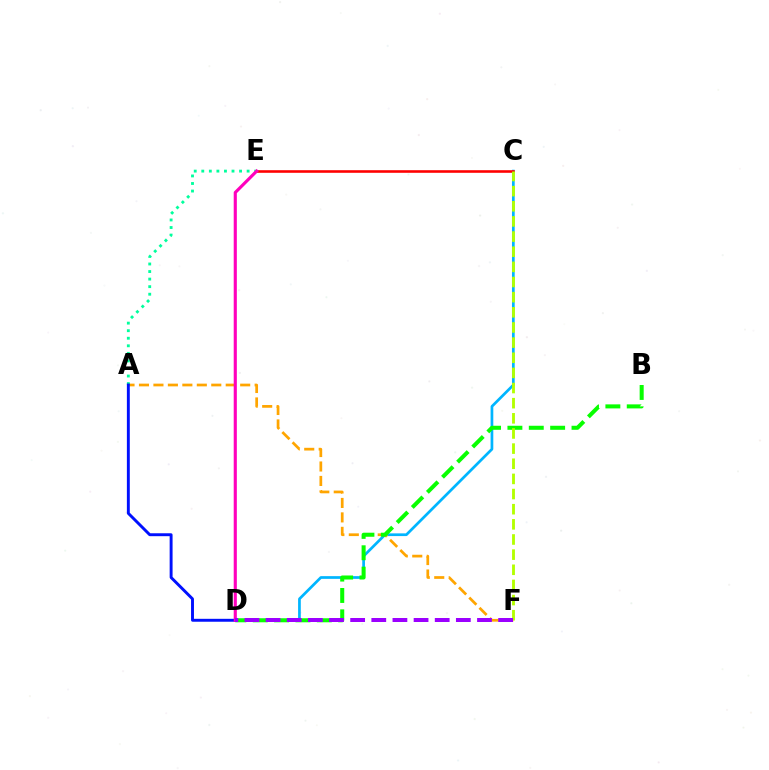{('C', 'D'): [{'color': '#00b5ff', 'line_style': 'solid', 'thickness': 1.96}], ('A', 'F'): [{'color': '#ffa500', 'line_style': 'dashed', 'thickness': 1.96}], ('A', 'E'): [{'color': '#00ff9d', 'line_style': 'dotted', 'thickness': 2.05}], ('C', 'E'): [{'color': '#ff0000', 'line_style': 'solid', 'thickness': 1.87}], ('A', 'D'): [{'color': '#0010ff', 'line_style': 'solid', 'thickness': 2.1}], ('B', 'D'): [{'color': '#08ff00', 'line_style': 'dashed', 'thickness': 2.9}], ('D', 'E'): [{'color': '#ff00bd', 'line_style': 'solid', 'thickness': 2.25}], ('C', 'F'): [{'color': '#b3ff00', 'line_style': 'dashed', 'thickness': 2.06}], ('D', 'F'): [{'color': '#9b00ff', 'line_style': 'dashed', 'thickness': 2.87}]}